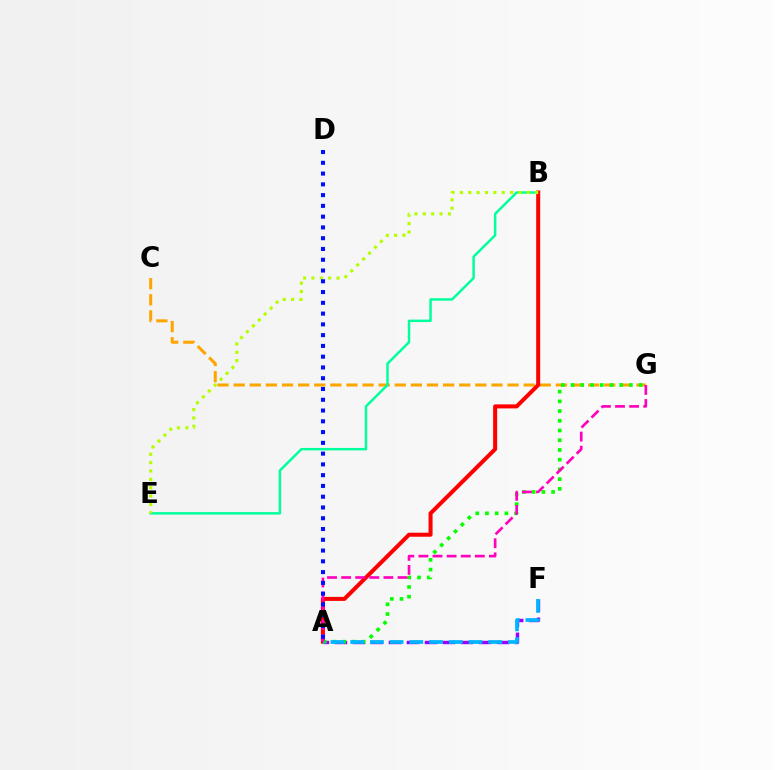{('C', 'G'): [{'color': '#ffa500', 'line_style': 'dashed', 'thickness': 2.19}], ('B', 'E'): [{'color': '#00ff9d', 'line_style': 'solid', 'thickness': 1.78}, {'color': '#b3ff00', 'line_style': 'dotted', 'thickness': 2.27}], ('A', 'F'): [{'color': '#9b00ff', 'line_style': 'dashed', 'thickness': 2.45}, {'color': '#00b5ff', 'line_style': 'dashed', 'thickness': 2.68}], ('A', 'B'): [{'color': '#ff0000', 'line_style': 'solid', 'thickness': 2.89}], ('A', 'G'): [{'color': '#08ff00', 'line_style': 'dotted', 'thickness': 2.64}, {'color': '#ff00bd', 'line_style': 'dashed', 'thickness': 1.92}], ('A', 'D'): [{'color': '#0010ff', 'line_style': 'dotted', 'thickness': 2.93}]}